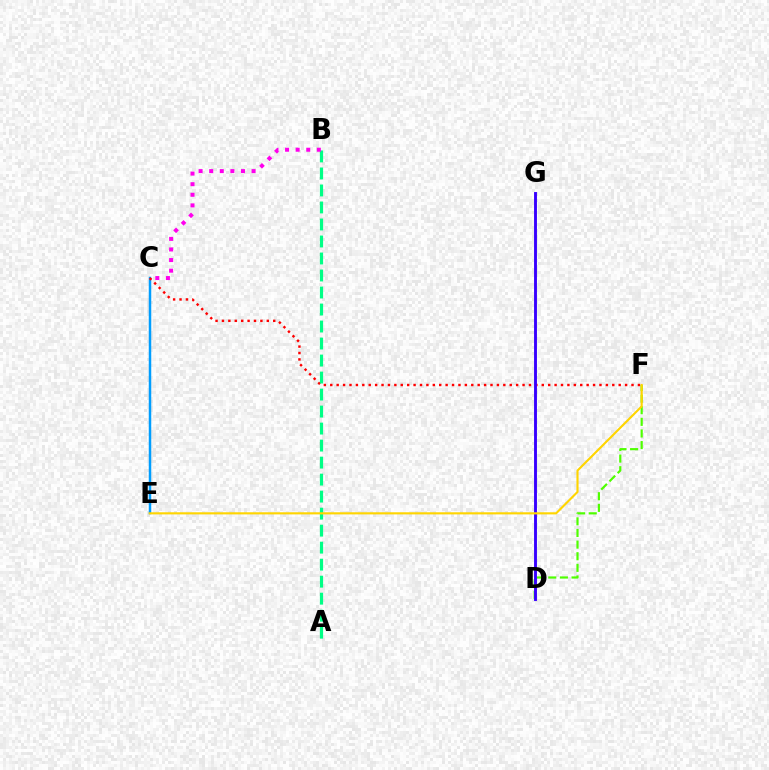{('D', 'F'): [{'color': '#4fff00', 'line_style': 'dashed', 'thickness': 1.58}], ('C', 'E'): [{'color': '#009eff', 'line_style': 'solid', 'thickness': 1.79}], ('C', 'F'): [{'color': '#ff0000', 'line_style': 'dotted', 'thickness': 1.74}], ('D', 'G'): [{'color': '#3700ff', 'line_style': 'solid', 'thickness': 2.08}], ('A', 'B'): [{'color': '#00ff86', 'line_style': 'dashed', 'thickness': 2.31}], ('E', 'F'): [{'color': '#ffd500', 'line_style': 'solid', 'thickness': 1.53}], ('B', 'C'): [{'color': '#ff00ed', 'line_style': 'dotted', 'thickness': 2.88}]}